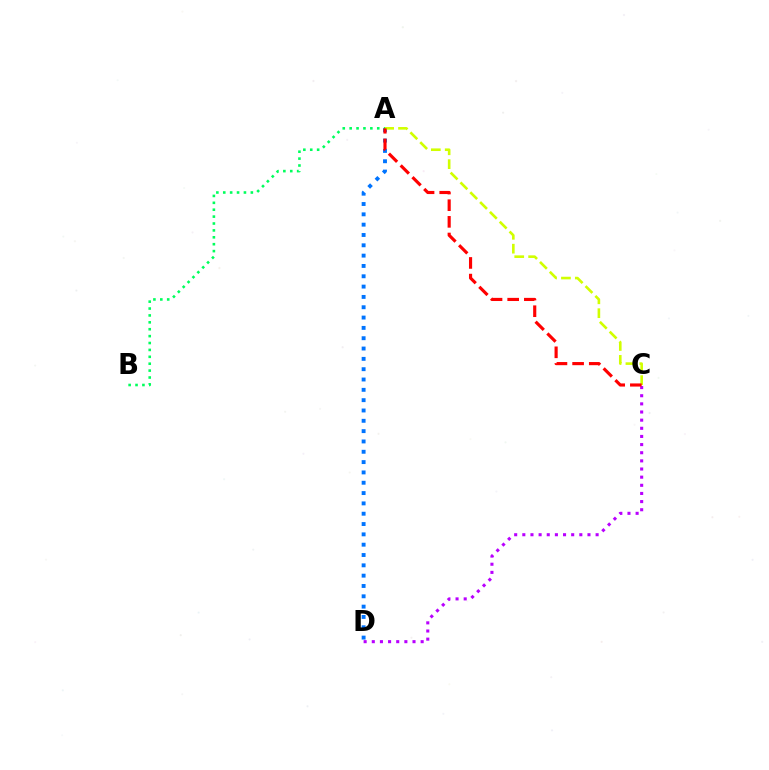{('A', 'D'): [{'color': '#0074ff', 'line_style': 'dotted', 'thickness': 2.8}], ('C', 'D'): [{'color': '#b900ff', 'line_style': 'dotted', 'thickness': 2.21}], ('A', 'C'): [{'color': '#d1ff00', 'line_style': 'dashed', 'thickness': 1.89}, {'color': '#ff0000', 'line_style': 'dashed', 'thickness': 2.26}], ('A', 'B'): [{'color': '#00ff5c', 'line_style': 'dotted', 'thickness': 1.87}]}